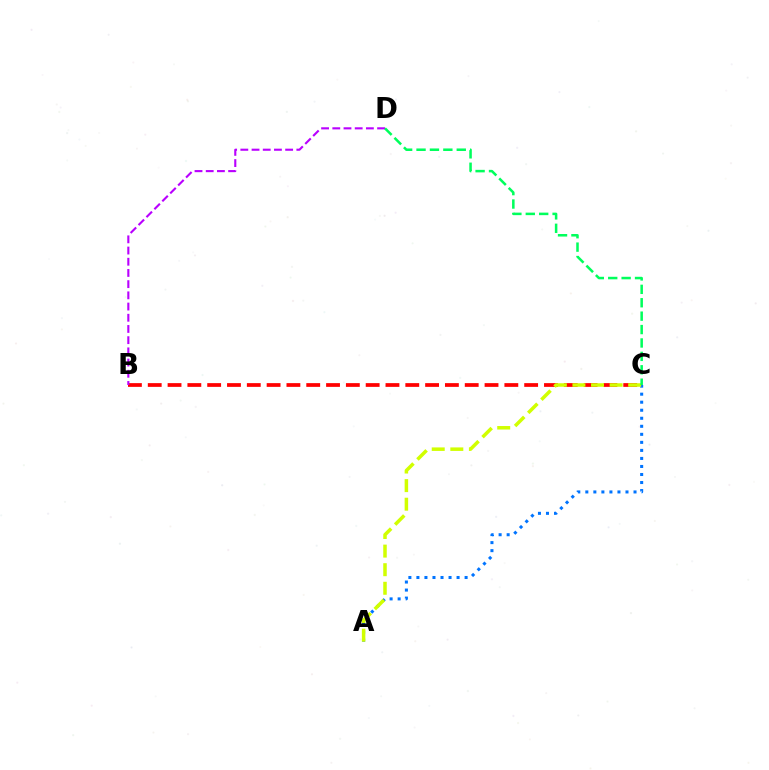{('B', 'C'): [{'color': '#ff0000', 'line_style': 'dashed', 'thickness': 2.69}], ('B', 'D'): [{'color': '#b900ff', 'line_style': 'dashed', 'thickness': 1.52}], ('A', 'C'): [{'color': '#0074ff', 'line_style': 'dotted', 'thickness': 2.18}, {'color': '#d1ff00', 'line_style': 'dashed', 'thickness': 2.52}], ('C', 'D'): [{'color': '#00ff5c', 'line_style': 'dashed', 'thickness': 1.82}]}